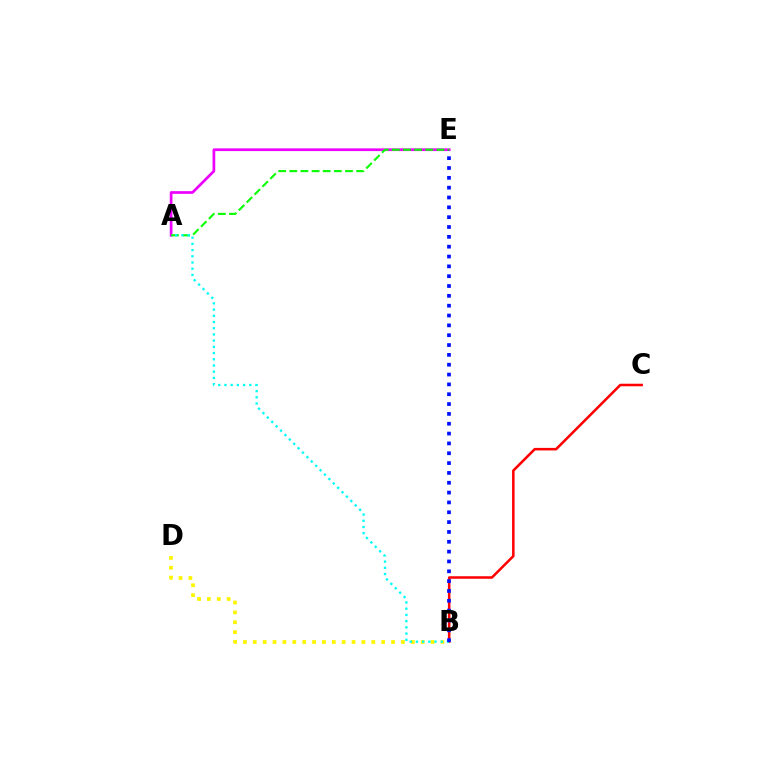{('B', 'C'): [{'color': '#ff0000', 'line_style': 'solid', 'thickness': 1.83}], ('B', 'D'): [{'color': '#fcf500', 'line_style': 'dotted', 'thickness': 2.68}], ('A', 'E'): [{'color': '#ee00ff', 'line_style': 'solid', 'thickness': 1.95}, {'color': '#08ff00', 'line_style': 'dashed', 'thickness': 1.51}], ('A', 'B'): [{'color': '#00fff6', 'line_style': 'dotted', 'thickness': 1.69}], ('B', 'E'): [{'color': '#0010ff', 'line_style': 'dotted', 'thickness': 2.67}]}